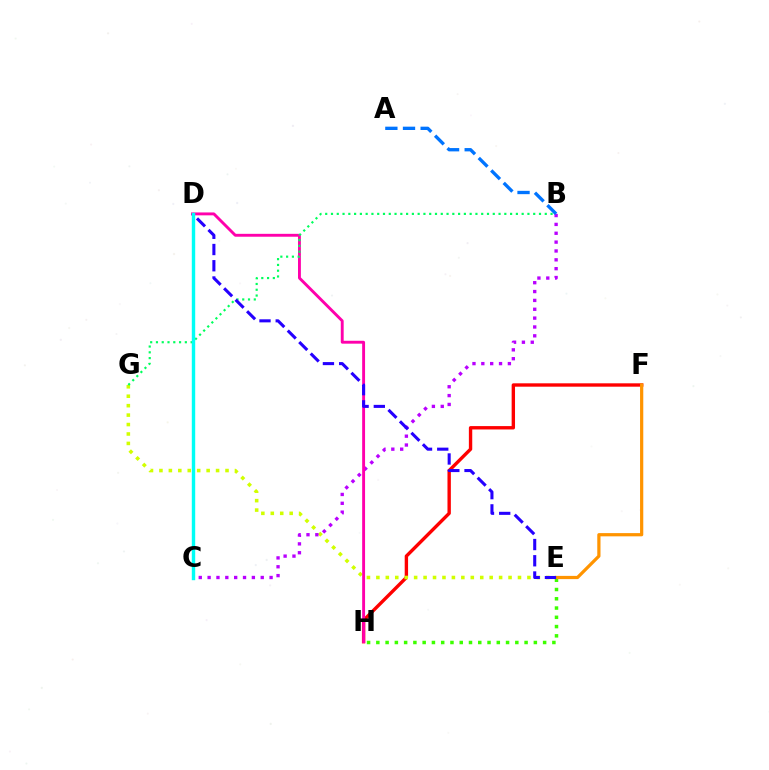{('E', 'H'): [{'color': '#3dff00', 'line_style': 'dotted', 'thickness': 2.52}], ('F', 'H'): [{'color': '#ff0000', 'line_style': 'solid', 'thickness': 2.43}], ('E', 'G'): [{'color': '#d1ff00', 'line_style': 'dotted', 'thickness': 2.56}], ('E', 'F'): [{'color': '#ff9400', 'line_style': 'solid', 'thickness': 2.32}], ('B', 'C'): [{'color': '#b900ff', 'line_style': 'dotted', 'thickness': 2.41}], ('D', 'H'): [{'color': '#ff00ac', 'line_style': 'solid', 'thickness': 2.08}], ('B', 'G'): [{'color': '#00ff5c', 'line_style': 'dotted', 'thickness': 1.57}], ('D', 'E'): [{'color': '#2500ff', 'line_style': 'dashed', 'thickness': 2.2}], ('A', 'B'): [{'color': '#0074ff', 'line_style': 'dashed', 'thickness': 2.4}], ('C', 'D'): [{'color': '#00fff6', 'line_style': 'solid', 'thickness': 2.45}]}